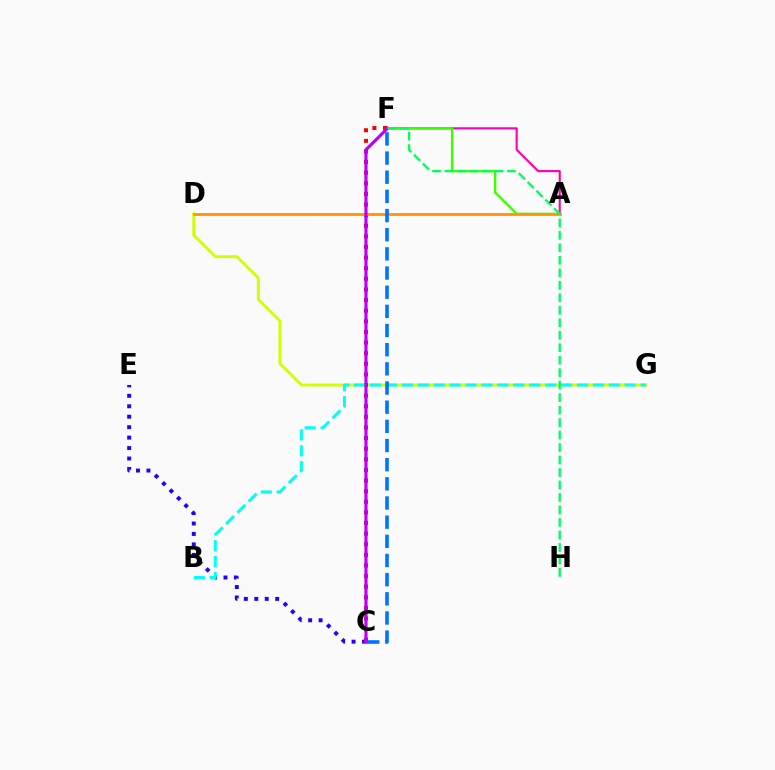{('C', 'E'): [{'color': '#2500ff', 'line_style': 'dotted', 'thickness': 2.84}], ('A', 'F'): [{'color': '#ff00ac', 'line_style': 'solid', 'thickness': 1.52}, {'color': '#3dff00', 'line_style': 'solid', 'thickness': 1.72}], ('D', 'G'): [{'color': '#d1ff00', 'line_style': 'solid', 'thickness': 2.07}], ('C', 'F'): [{'color': '#ff0000', 'line_style': 'dotted', 'thickness': 2.88}, {'color': '#0074ff', 'line_style': 'dashed', 'thickness': 2.6}, {'color': '#b900ff', 'line_style': 'solid', 'thickness': 2.26}], ('A', 'D'): [{'color': '#ff9400', 'line_style': 'solid', 'thickness': 2.0}], ('B', 'G'): [{'color': '#00fff6', 'line_style': 'dashed', 'thickness': 2.16}], ('F', 'H'): [{'color': '#00ff5c', 'line_style': 'dashed', 'thickness': 1.7}]}